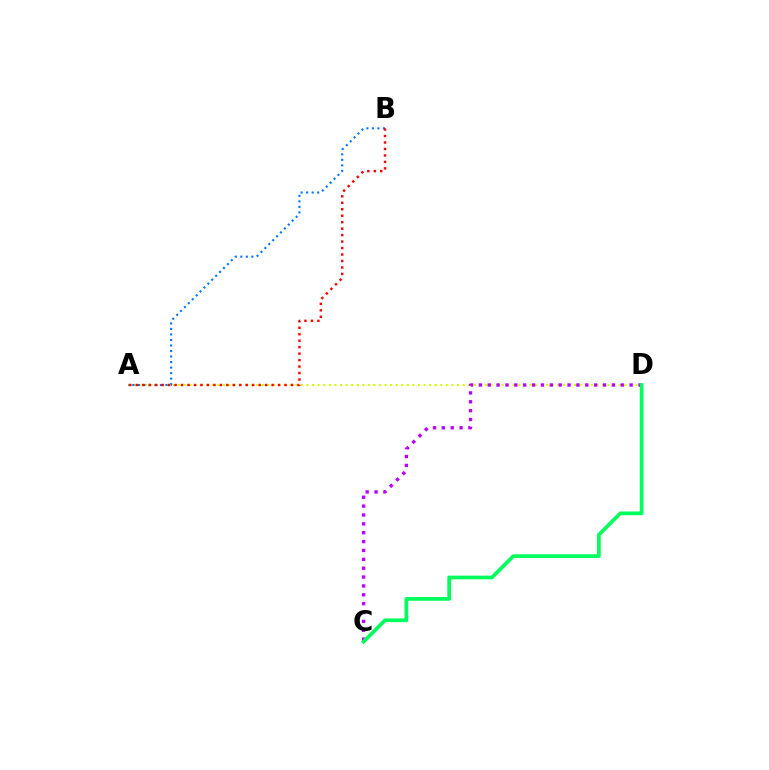{('A', 'D'): [{'color': '#d1ff00', 'line_style': 'dotted', 'thickness': 1.51}], ('A', 'B'): [{'color': '#0074ff', 'line_style': 'dotted', 'thickness': 1.5}, {'color': '#ff0000', 'line_style': 'dotted', 'thickness': 1.76}], ('C', 'D'): [{'color': '#b900ff', 'line_style': 'dotted', 'thickness': 2.41}, {'color': '#00ff5c', 'line_style': 'solid', 'thickness': 2.67}]}